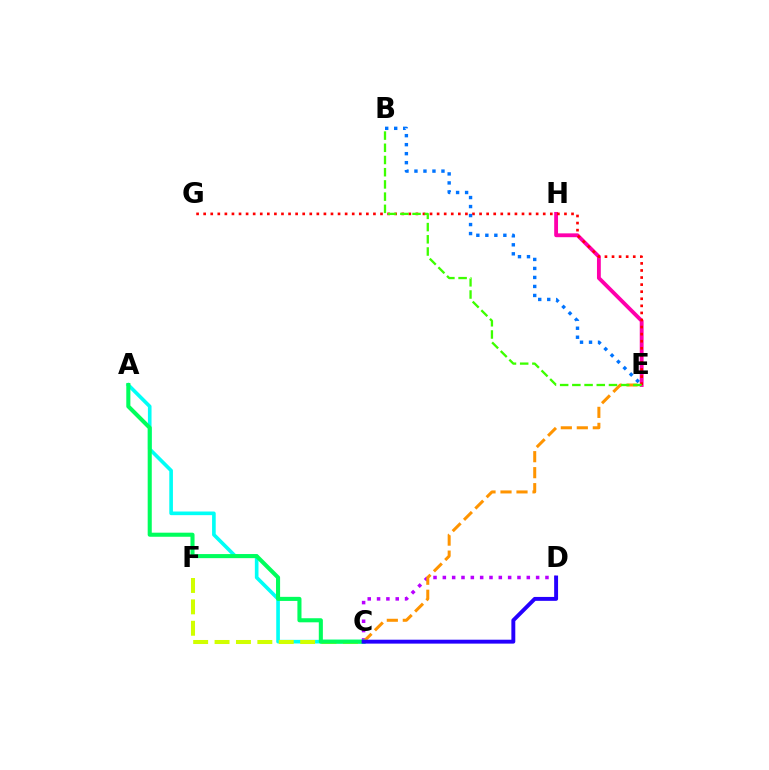{('E', 'H'): [{'color': '#ff00ac', 'line_style': 'solid', 'thickness': 2.76}], ('E', 'G'): [{'color': '#ff0000', 'line_style': 'dotted', 'thickness': 1.92}], ('C', 'D'): [{'color': '#b900ff', 'line_style': 'dotted', 'thickness': 2.53}, {'color': '#2500ff', 'line_style': 'solid', 'thickness': 2.81}], ('C', 'E'): [{'color': '#ff9400', 'line_style': 'dashed', 'thickness': 2.17}], ('B', 'E'): [{'color': '#3dff00', 'line_style': 'dashed', 'thickness': 1.66}, {'color': '#0074ff', 'line_style': 'dotted', 'thickness': 2.45}], ('A', 'C'): [{'color': '#00fff6', 'line_style': 'solid', 'thickness': 2.62}, {'color': '#00ff5c', 'line_style': 'solid', 'thickness': 2.94}], ('C', 'F'): [{'color': '#d1ff00', 'line_style': 'dashed', 'thickness': 2.91}]}